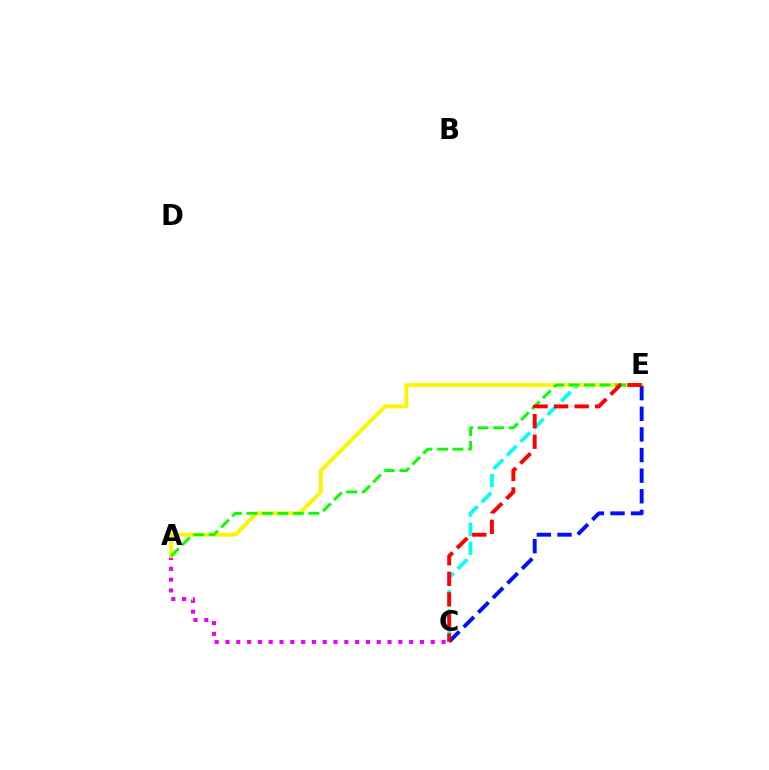{('A', 'C'): [{'color': '#ee00ff', 'line_style': 'dotted', 'thickness': 2.94}], ('C', 'E'): [{'color': '#00fff6', 'line_style': 'dashed', 'thickness': 2.6}, {'color': '#0010ff', 'line_style': 'dashed', 'thickness': 2.8}, {'color': '#ff0000', 'line_style': 'dashed', 'thickness': 2.79}], ('A', 'E'): [{'color': '#fcf500', 'line_style': 'solid', 'thickness': 2.78}, {'color': '#08ff00', 'line_style': 'dashed', 'thickness': 2.11}]}